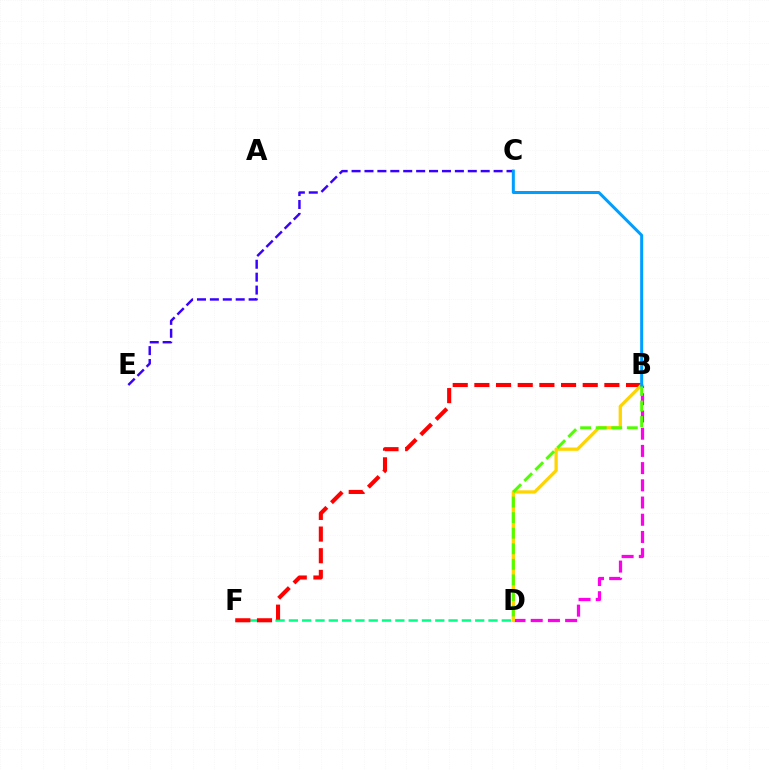{('D', 'F'): [{'color': '#00ff86', 'line_style': 'dashed', 'thickness': 1.81}], ('B', 'D'): [{'color': '#ff00ed', 'line_style': 'dashed', 'thickness': 2.34}, {'color': '#ffd500', 'line_style': 'solid', 'thickness': 2.36}, {'color': '#4fff00', 'line_style': 'dashed', 'thickness': 2.11}], ('B', 'F'): [{'color': '#ff0000', 'line_style': 'dashed', 'thickness': 2.94}], ('C', 'E'): [{'color': '#3700ff', 'line_style': 'dashed', 'thickness': 1.75}], ('B', 'C'): [{'color': '#009eff', 'line_style': 'solid', 'thickness': 2.17}]}